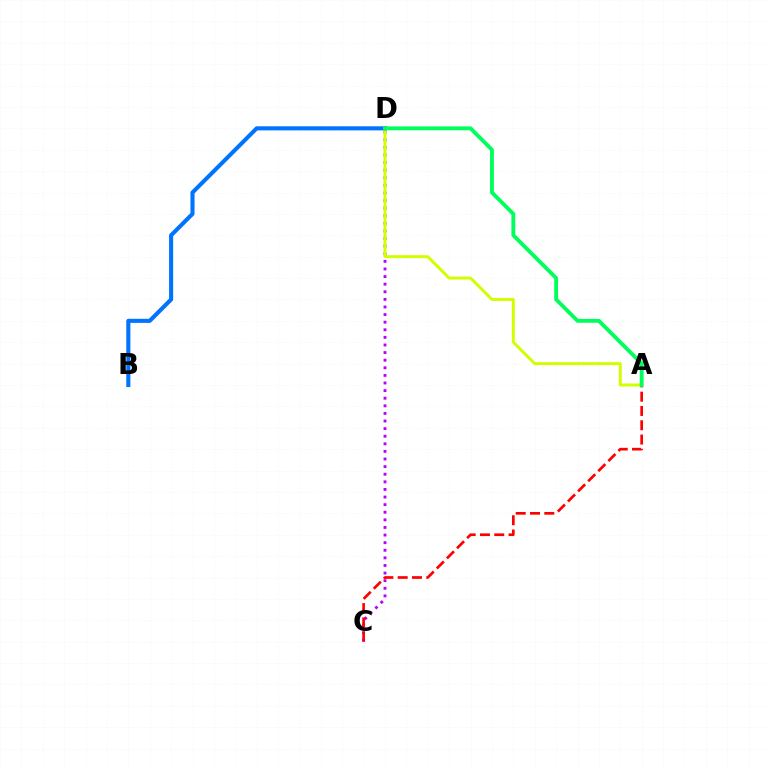{('C', 'D'): [{'color': '#b900ff', 'line_style': 'dotted', 'thickness': 2.07}], ('A', 'D'): [{'color': '#d1ff00', 'line_style': 'solid', 'thickness': 2.13}, {'color': '#00ff5c', 'line_style': 'solid', 'thickness': 2.77}], ('B', 'D'): [{'color': '#0074ff', 'line_style': 'solid', 'thickness': 2.94}], ('A', 'C'): [{'color': '#ff0000', 'line_style': 'dashed', 'thickness': 1.94}]}